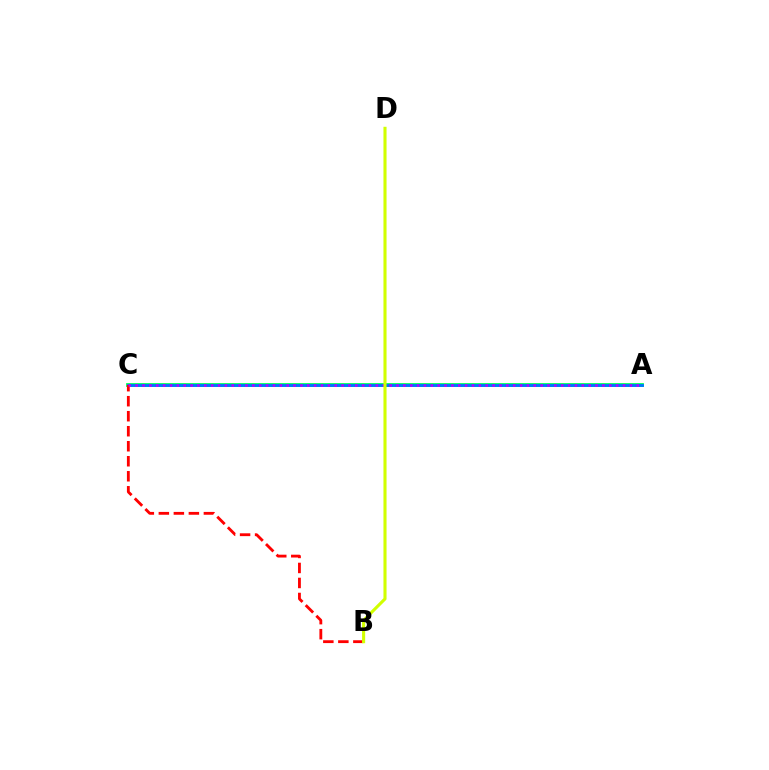{('A', 'C'): [{'color': '#00ff5c', 'line_style': 'solid', 'thickness': 2.74}, {'color': '#0074ff', 'line_style': 'solid', 'thickness': 2.03}, {'color': '#b900ff', 'line_style': 'dotted', 'thickness': 1.86}], ('B', 'C'): [{'color': '#ff0000', 'line_style': 'dashed', 'thickness': 2.04}], ('B', 'D'): [{'color': '#d1ff00', 'line_style': 'solid', 'thickness': 2.22}]}